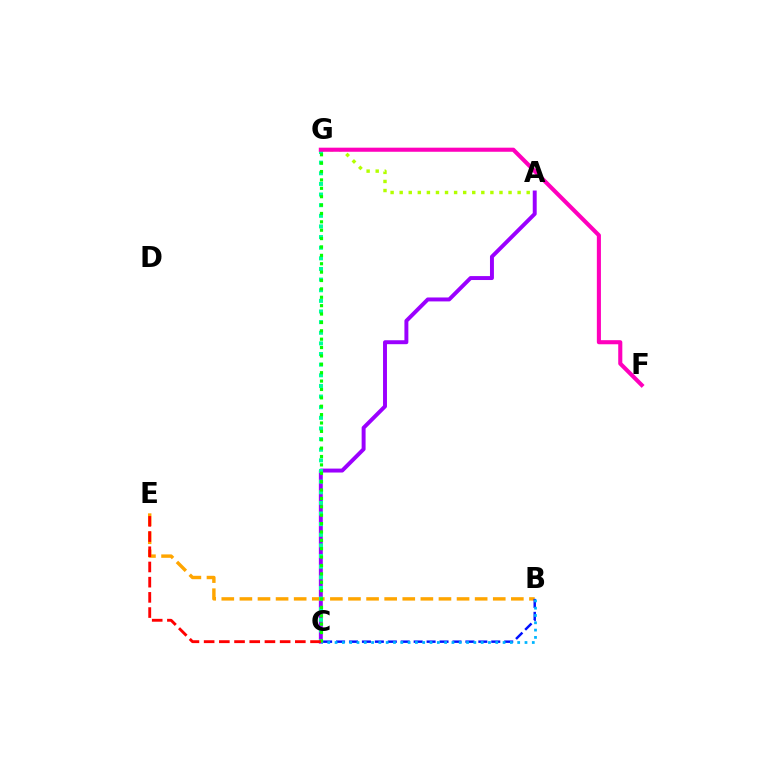{('A', 'G'): [{'color': '#b3ff00', 'line_style': 'dotted', 'thickness': 2.47}], ('A', 'C'): [{'color': '#9b00ff', 'line_style': 'solid', 'thickness': 2.84}], ('B', 'E'): [{'color': '#ffa500', 'line_style': 'dashed', 'thickness': 2.46}], ('C', 'G'): [{'color': '#00ff9d', 'line_style': 'dotted', 'thickness': 2.89}, {'color': '#08ff00', 'line_style': 'dotted', 'thickness': 2.28}], ('F', 'G'): [{'color': '#ff00bd', 'line_style': 'solid', 'thickness': 2.94}], ('B', 'C'): [{'color': '#0010ff', 'line_style': 'dashed', 'thickness': 1.76}, {'color': '#00b5ff', 'line_style': 'dotted', 'thickness': 1.98}], ('C', 'E'): [{'color': '#ff0000', 'line_style': 'dashed', 'thickness': 2.06}]}